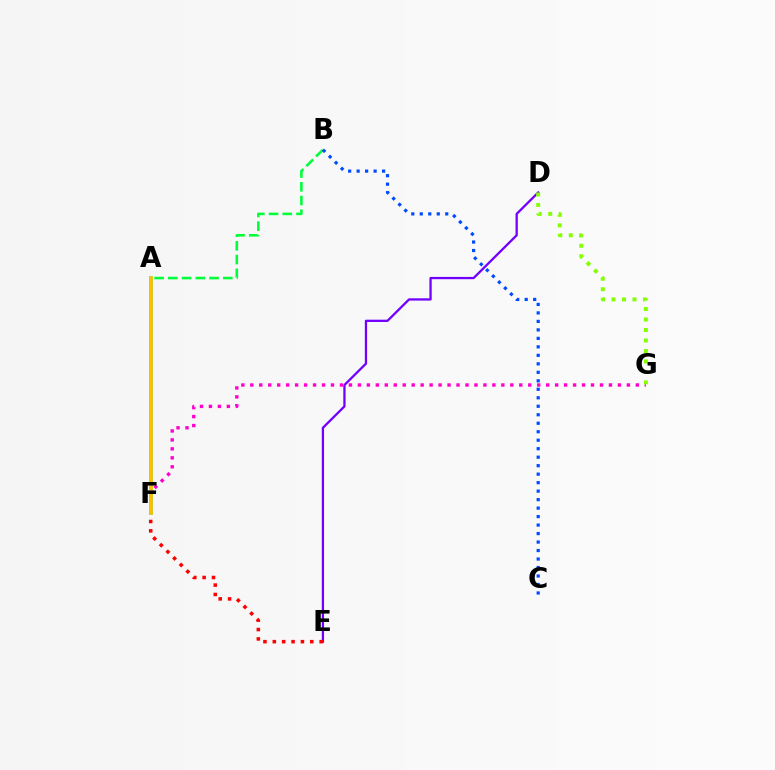{('D', 'E'): [{'color': '#7200ff', 'line_style': 'solid', 'thickness': 1.64}], ('F', 'G'): [{'color': '#ff00cf', 'line_style': 'dotted', 'thickness': 2.44}], ('E', 'F'): [{'color': '#ff0000', 'line_style': 'dotted', 'thickness': 2.55}], ('A', 'F'): [{'color': '#00fff6', 'line_style': 'solid', 'thickness': 2.7}, {'color': '#ffbd00', 'line_style': 'solid', 'thickness': 2.64}], ('A', 'B'): [{'color': '#00ff39', 'line_style': 'dashed', 'thickness': 1.87}], ('D', 'G'): [{'color': '#84ff00', 'line_style': 'dotted', 'thickness': 2.85}], ('B', 'C'): [{'color': '#004bff', 'line_style': 'dotted', 'thickness': 2.31}]}